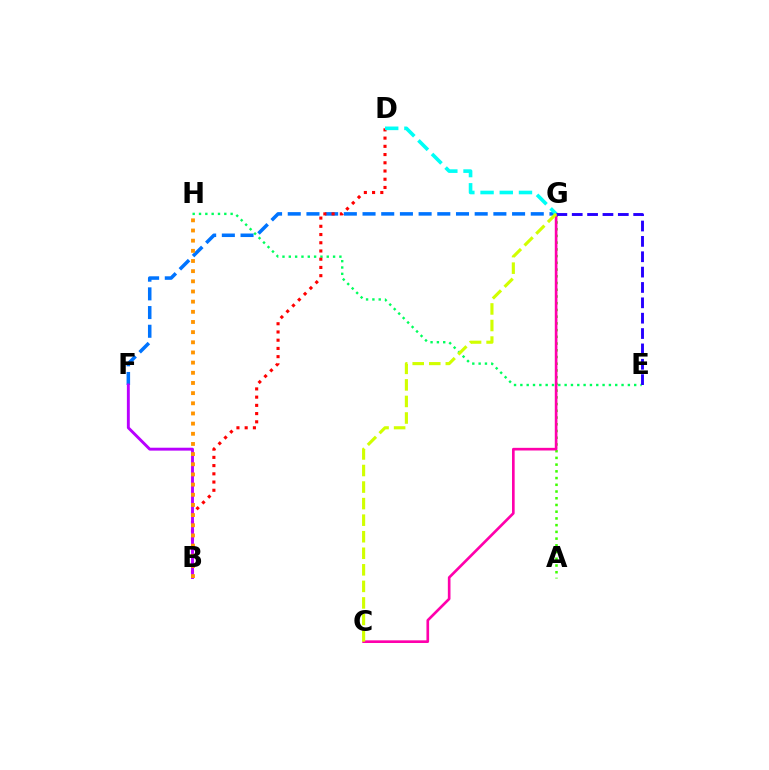{('E', 'H'): [{'color': '#00ff5c', 'line_style': 'dotted', 'thickness': 1.72}], ('F', 'G'): [{'color': '#0074ff', 'line_style': 'dashed', 'thickness': 2.54}], ('A', 'G'): [{'color': '#3dff00', 'line_style': 'dotted', 'thickness': 1.83}], ('B', 'D'): [{'color': '#ff0000', 'line_style': 'dotted', 'thickness': 2.23}], ('C', 'G'): [{'color': '#ff00ac', 'line_style': 'solid', 'thickness': 1.91}, {'color': '#d1ff00', 'line_style': 'dashed', 'thickness': 2.25}], ('D', 'G'): [{'color': '#00fff6', 'line_style': 'dashed', 'thickness': 2.61}], ('E', 'G'): [{'color': '#2500ff', 'line_style': 'dashed', 'thickness': 2.09}], ('B', 'F'): [{'color': '#b900ff', 'line_style': 'solid', 'thickness': 2.09}], ('B', 'H'): [{'color': '#ff9400', 'line_style': 'dotted', 'thickness': 2.76}]}